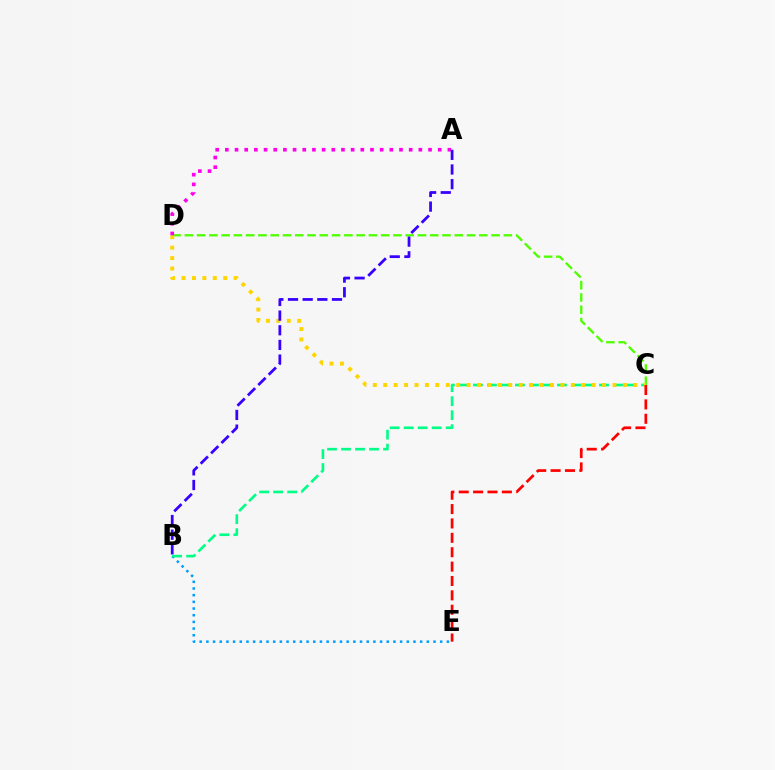{('B', 'E'): [{'color': '#009eff', 'line_style': 'dotted', 'thickness': 1.82}], ('B', 'C'): [{'color': '#00ff86', 'line_style': 'dashed', 'thickness': 1.9}], ('C', 'D'): [{'color': '#4fff00', 'line_style': 'dashed', 'thickness': 1.67}, {'color': '#ffd500', 'line_style': 'dotted', 'thickness': 2.83}], ('A', 'D'): [{'color': '#ff00ed', 'line_style': 'dotted', 'thickness': 2.63}], ('A', 'B'): [{'color': '#3700ff', 'line_style': 'dashed', 'thickness': 1.99}], ('C', 'E'): [{'color': '#ff0000', 'line_style': 'dashed', 'thickness': 1.95}]}